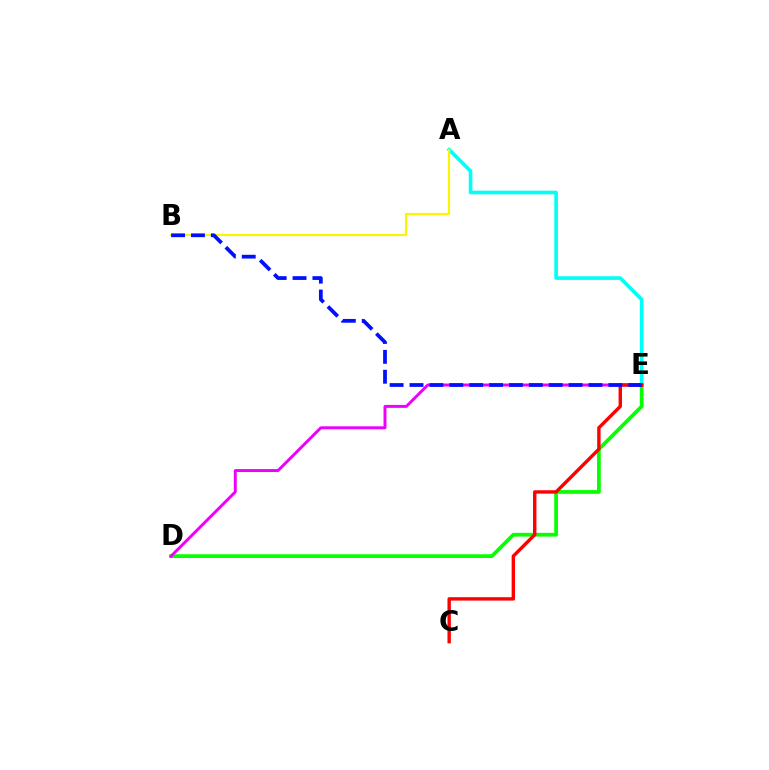{('A', 'E'): [{'color': '#00fff6', 'line_style': 'solid', 'thickness': 2.61}], ('A', 'B'): [{'color': '#fcf500', 'line_style': 'solid', 'thickness': 1.53}], ('D', 'E'): [{'color': '#08ff00', 'line_style': 'solid', 'thickness': 2.7}, {'color': '#ee00ff', 'line_style': 'solid', 'thickness': 2.12}], ('C', 'E'): [{'color': '#ff0000', 'line_style': 'solid', 'thickness': 2.45}], ('B', 'E'): [{'color': '#0010ff', 'line_style': 'dashed', 'thickness': 2.7}]}